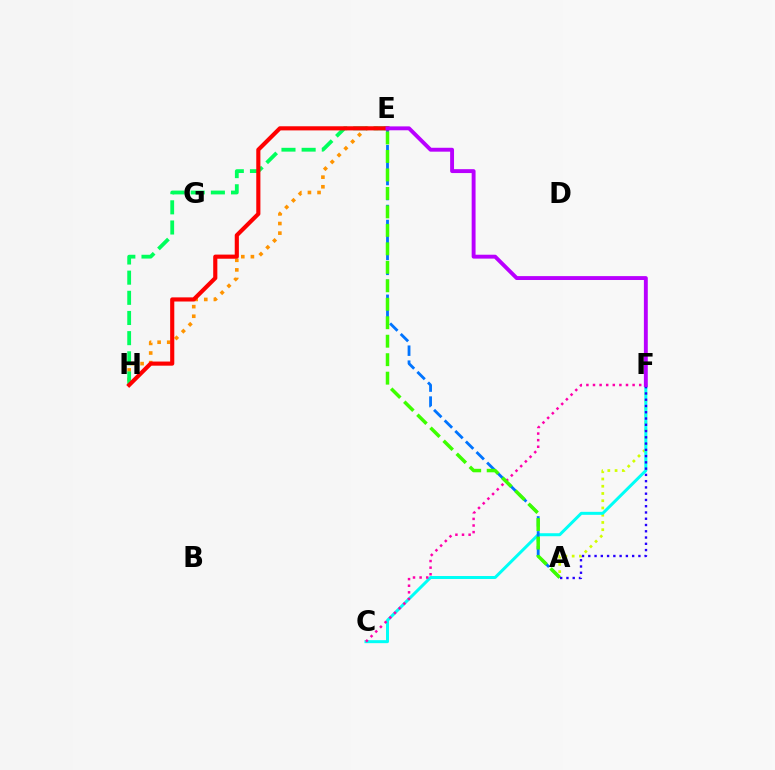{('A', 'F'): [{'color': '#d1ff00', 'line_style': 'dotted', 'thickness': 1.97}, {'color': '#2500ff', 'line_style': 'dotted', 'thickness': 1.7}], ('E', 'H'): [{'color': '#ff9400', 'line_style': 'dotted', 'thickness': 2.61}, {'color': '#00ff5c', 'line_style': 'dashed', 'thickness': 2.74}, {'color': '#ff0000', 'line_style': 'solid', 'thickness': 2.97}], ('C', 'F'): [{'color': '#00fff6', 'line_style': 'solid', 'thickness': 2.16}, {'color': '#ff00ac', 'line_style': 'dotted', 'thickness': 1.79}], ('A', 'E'): [{'color': '#0074ff', 'line_style': 'dashed', 'thickness': 2.03}, {'color': '#3dff00', 'line_style': 'dashed', 'thickness': 2.51}], ('E', 'F'): [{'color': '#b900ff', 'line_style': 'solid', 'thickness': 2.8}]}